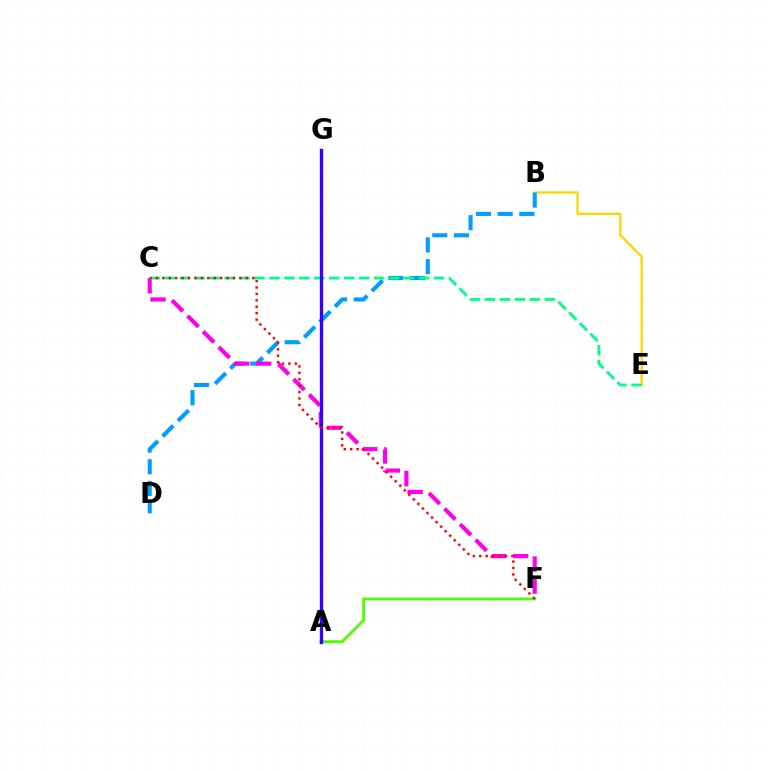{('B', 'E'): [{'color': '#ffd500', 'line_style': 'solid', 'thickness': 1.63}], ('B', 'D'): [{'color': '#009eff', 'line_style': 'dashed', 'thickness': 2.95}], ('C', 'F'): [{'color': '#ff00ed', 'line_style': 'dashed', 'thickness': 2.99}, {'color': '#ff0000', 'line_style': 'dotted', 'thickness': 1.74}], ('C', 'E'): [{'color': '#00ff86', 'line_style': 'dashed', 'thickness': 2.03}], ('A', 'F'): [{'color': '#4fff00', 'line_style': 'solid', 'thickness': 2.04}], ('A', 'G'): [{'color': '#3700ff', 'line_style': 'solid', 'thickness': 2.39}]}